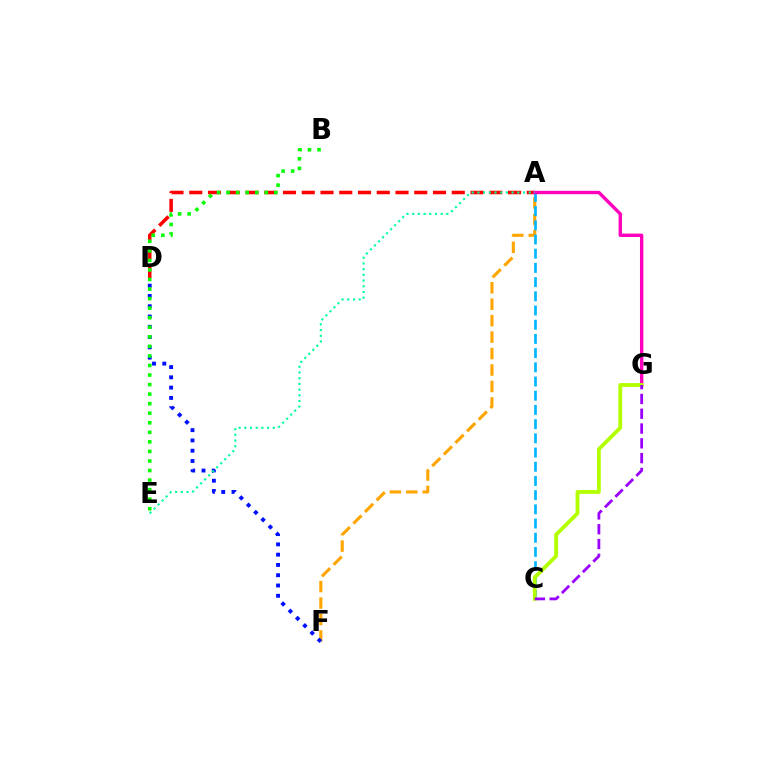{('A', 'F'): [{'color': '#ffa500', 'line_style': 'dashed', 'thickness': 2.23}], ('A', 'D'): [{'color': '#ff0000', 'line_style': 'dashed', 'thickness': 2.55}], ('A', 'C'): [{'color': '#00b5ff', 'line_style': 'dashed', 'thickness': 1.93}], ('A', 'G'): [{'color': '#ff00bd', 'line_style': 'solid', 'thickness': 2.44}], ('C', 'G'): [{'color': '#b3ff00', 'line_style': 'solid', 'thickness': 2.74}, {'color': '#9b00ff', 'line_style': 'dashed', 'thickness': 2.01}], ('D', 'F'): [{'color': '#0010ff', 'line_style': 'dotted', 'thickness': 2.79}], ('B', 'E'): [{'color': '#08ff00', 'line_style': 'dotted', 'thickness': 2.6}], ('A', 'E'): [{'color': '#00ff9d', 'line_style': 'dotted', 'thickness': 1.55}]}